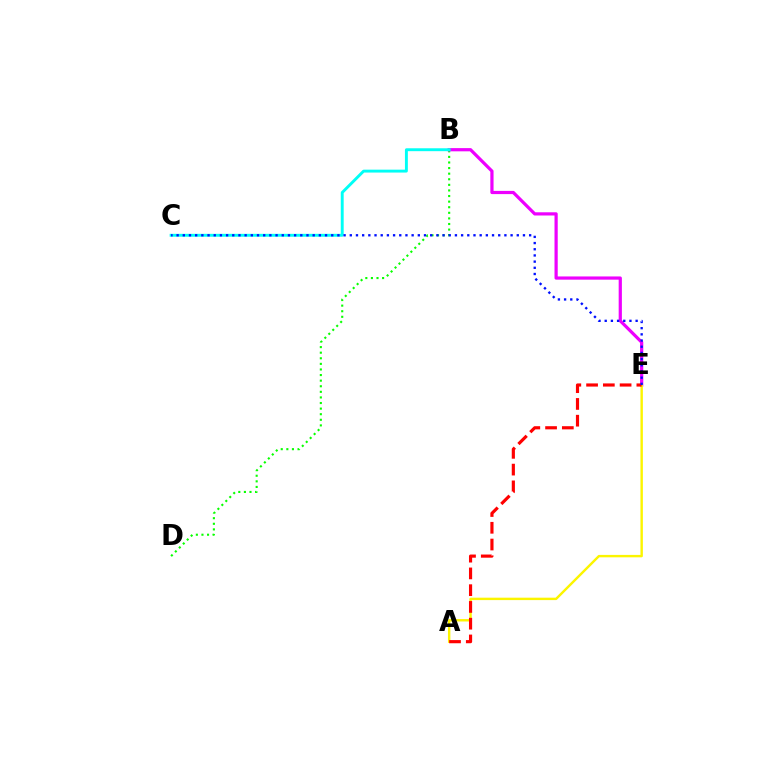{('B', 'D'): [{'color': '#08ff00', 'line_style': 'dotted', 'thickness': 1.52}], ('B', 'E'): [{'color': '#ee00ff', 'line_style': 'solid', 'thickness': 2.31}], ('A', 'E'): [{'color': '#fcf500', 'line_style': 'solid', 'thickness': 1.74}, {'color': '#ff0000', 'line_style': 'dashed', 'thickness': 2.28}], ('B', 'C'): [{'color': '#00fff6', 'line_style': 'solid', 'thickness': 2.09}], ('C', 'E'): [{'color': '#0010ff', 'line_style': 'dotted', 'thickness': 1.68}]}